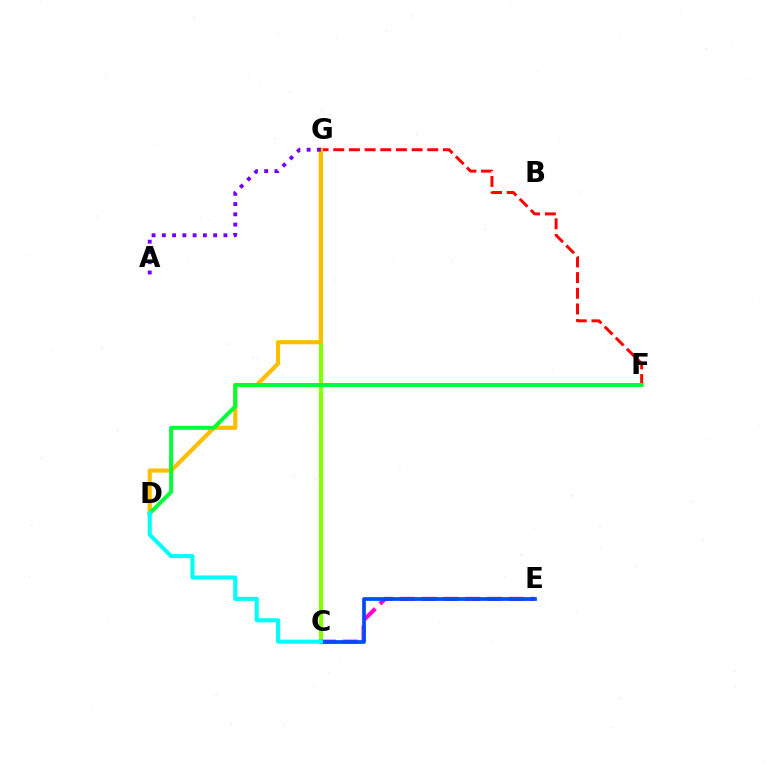{('F', 'G'): [{'color': '#ff0000', 'line_style': 'dashed', 'thickness': 2.13}], ('C', 'G'): [{'color': '#84ff00', 'line_style': 'solid', 'thickness': 3.0}], ('D', 'G'): [{'color': '#ffbd00', 'line_style': 'solid', 'thickness': 2.99}], ('C', 'E'): [{'color': '#ff00cf', 'line_style': 'dashed', 'thickness': 2.96}, {'color': '#004bff', 'line_style': 'solid', 'thickness': 2.68}], ('D', 'F'): [{'color': '#00ff39', 'line_style': 'solid', 'thickness': 2.87}], ('C', 'D'): [{'color': '#00fff6', 'line_style': 'solid', 'thickness': 2.94}], ('A', 'G'): [{'color': '#7200ff', 'line_style': 'dotted', 'thickness': 2.79}]}